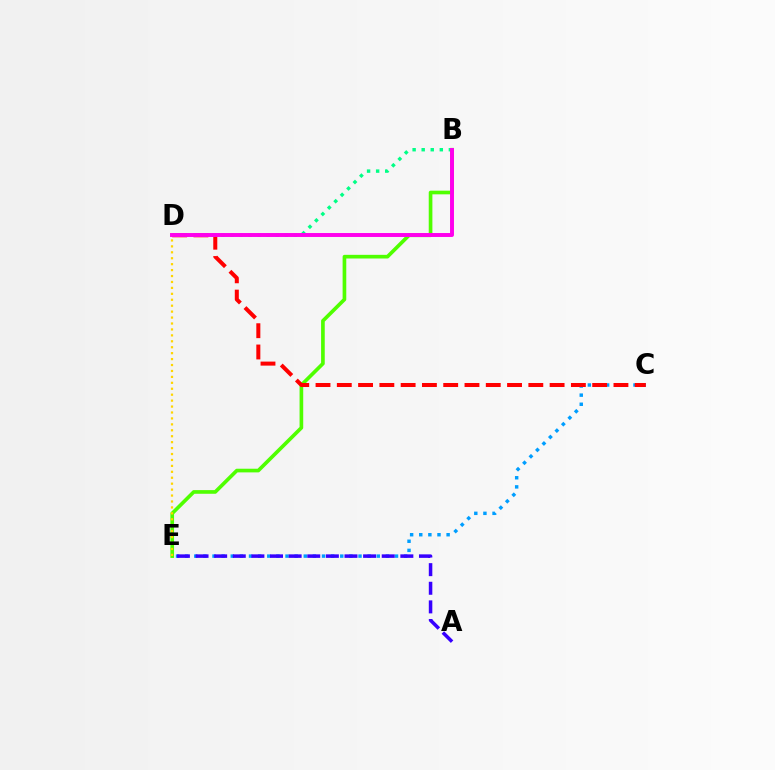{('B', 'E'): [{'color': '#4fff00', 'line_style': 'solid', 'thickness': 2.63}], ('C', 'E'): [{'color': '#009eff', 'line_style': 'dotted', 'thickness': 2.48}], ('C', 'D'): [{'color': '#ff0000', 'line_style': 'dashed', 'thickness': 2.89}], ('B', 'D'): [{'color': '#00ff86', 'line_style': 'dotted', 'thickness': 2.46}, {'color': '#ff00ed', 'line_style': 'solid', 'thickness': 2.84}], ('D', 'E'): [{'color': '#ffd500', 'line_style': 'dotted', 'thickness': 1.61}], ('A', 'E'): [{'color': '#3700ff', 'line_style': 'dashed', 'thickness': 2.53}]}